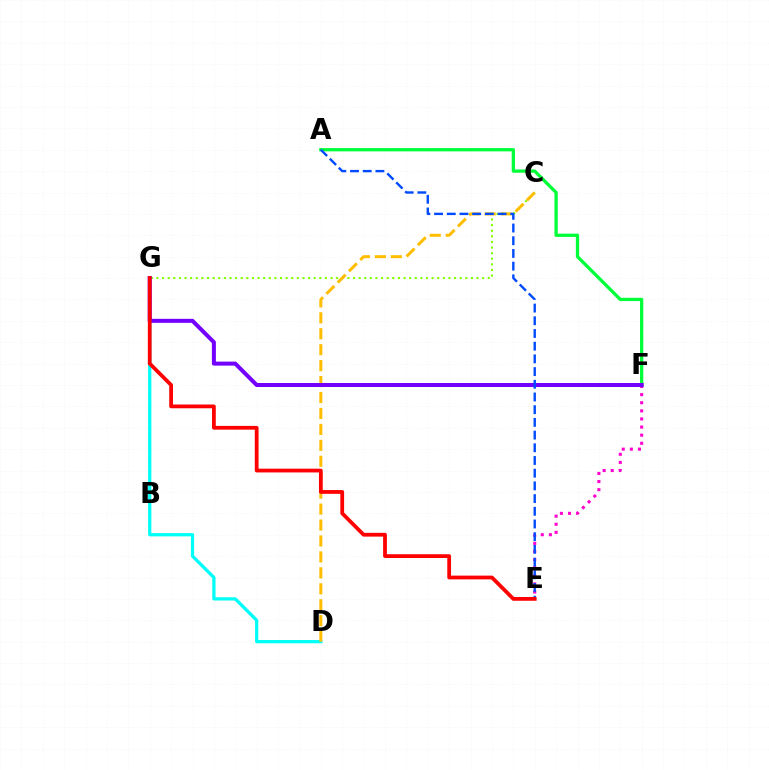{('D', 'G'): [{'color': '#00fff6', 'line_style': 'solid', 'thickness': 2.34}], ('C', 'G'): [{'color': '#84ff00', 'line_style': 'dotted', 'thickness': 1.53}], ('C', 'D'): [{'color': '#ffbd00', 'line_style': 'dashed', 'thickness': 2.17}], ('A', 'F'): [{'color': '#00ff39', 'line_style': 'solid', 'thickness': 2.37}], ('E', 'F'): [{'color': '#ff00cf', 'line_style': 'dotted', 'thickness': 2.2}], ('F', 'G'): [{'color': '#7200ff', 'line_style': 'solid', 'thickness': 2.89}], ('A', 'E'): [{'color': '#004bff', 'line_style': 'dashed', 'thickness': 1.73}], ('E', 'G'): [{'color': '#ff0000', 'line_style': 'solid', 'thickness': 2.71}]}